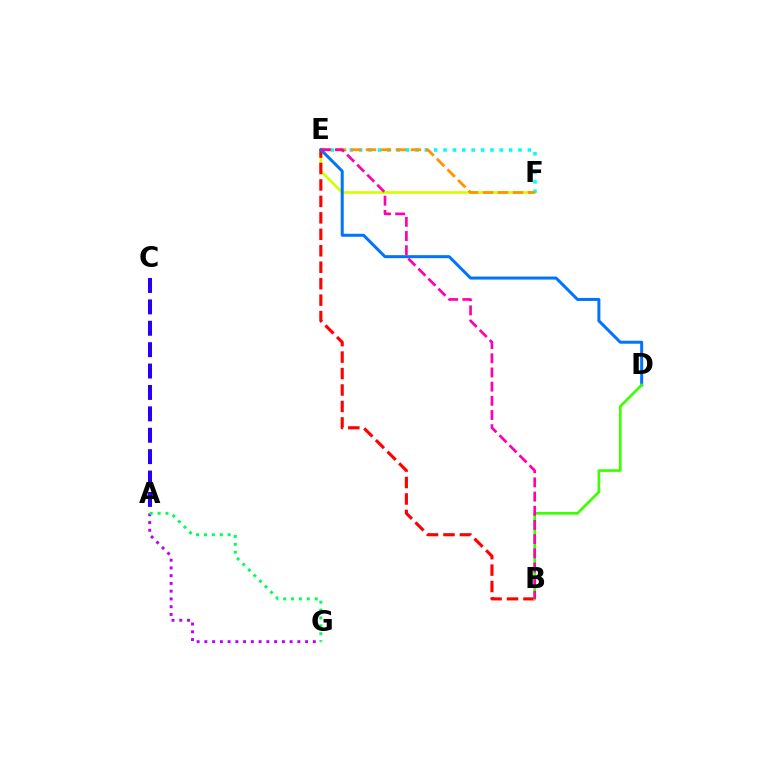{('E', 'F'): [{'color': '#d1ff00', 'line_style': 'solid', 'thickness': 1.92}, {'color': '#00fff6', 'line_style': 'dotted', 'thickness': 2.55}, {'color': '#ff9400', 'line_style': 'dashed', 'thickness': 2.03}], ('A', 'G'): [{'color': '#b900ff', 'line_style': 'dotted', 'thickness': 2.11}, {'color': '#00ff5c', 'line_style': 'dotted', 'thickness': 2.14}], ('B', 'E'): [{'color': '#ff0000', 'line_style': 'dashed', 'thickness': 2.24}, {'color': '#ff00ac', 'line_style': 'dashed', 'thickness': 1.93}], ('D', 'E'): [{'color': '#0074ff', 'line_style': 'solid', 'thickness': 2.16}], ('A', 'C'): [{'color': '#2500ff', 'line_style': 'dashed', 'thickness': 2.91}], ('B', 'D'): [{'color': '#3dff00', 'line_style': 'solid', 'thickness': 1.92}]}